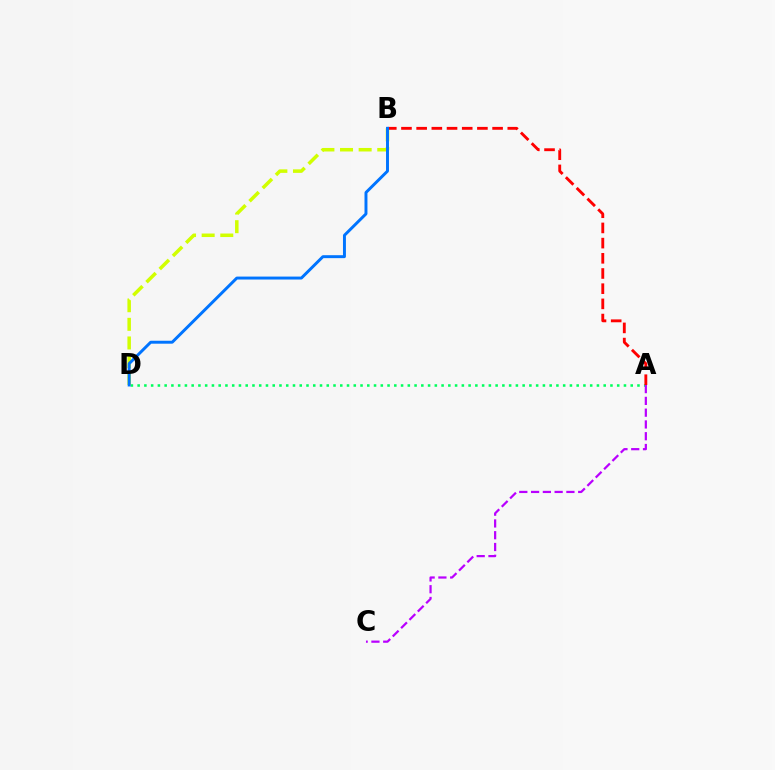{('A', 'D'): [{'color': '#00ff5c', 'line_style': 'dotted', 'thickness': 1.84}], ('B', 'D'): [{'color': '#d1ff00', 'line_style': 'dashed', 'thickness': 2.53}, {'color': '#0074ff', 'line_style': 'solid', 'thickness': 2.12}], ('A', 'C'): [{'color': '#b900ff', 'line_style': 'dashed', 'thickness': 1.6}], ('A', 'B'): [{'color': '#ff0000', 'line_style': 'dashed', 'thickness': 2.06}]}